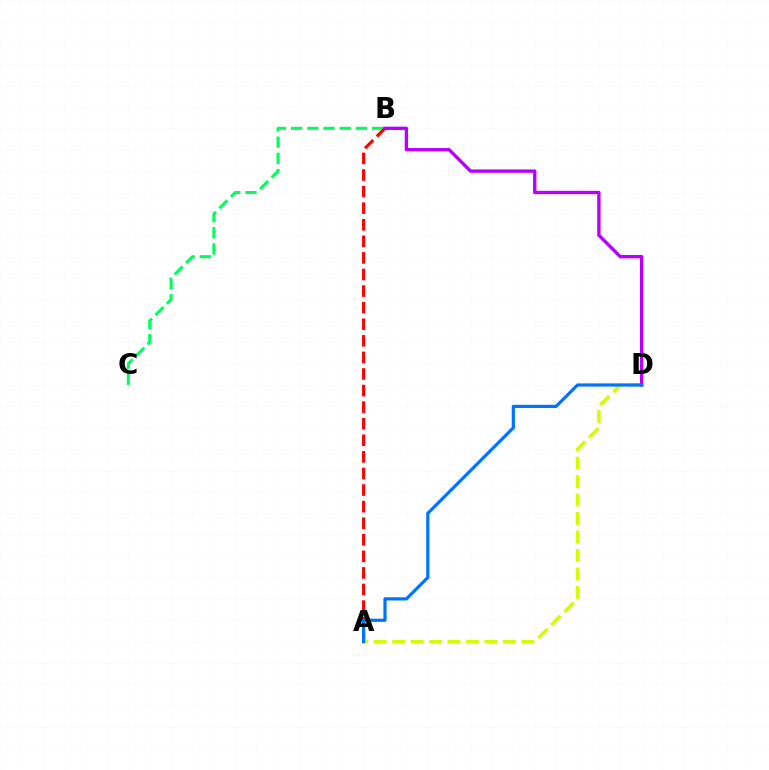{('B', 'C'): [{'color': '#00ff5c', 'line_style': 'dashed', 'thickness': 2.2}], ('A', 'B'): [{'color': '#ff0000', 'line_style': 'dashed', 'thickness': 2.25}], ('A', 'D'): [{'color': '#d1ff00', 'line_style': 'dashed', 'thickness': 2.51}, {'color': '#0074ff', 'line_style': 'solid', 'thickness': 2.31}], ('B', 'D'): [{'color': '#b900ff', 'line_style': 'solid', 'thickness': 2.42}]}